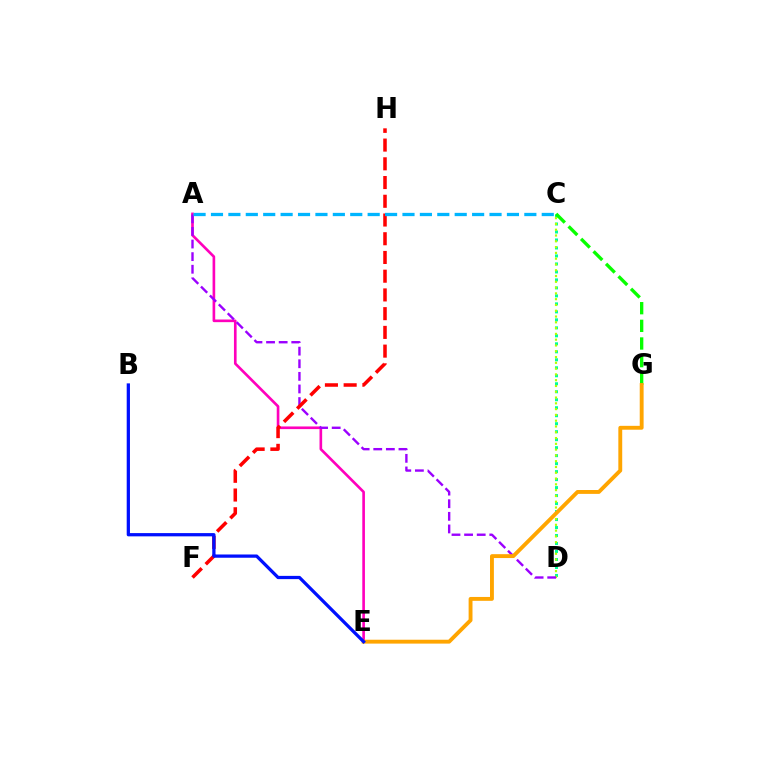{('C', 'D'): [{'color': '#00ff9d', 'line_style': 'dotted', 'thickness': 2.17}, {'color': '#b3ff00', 'line_style': 'dotted', 'thickness': 1.57}], ('C', 'G'): [{'color': '#08ff00', 'line_style': 'dashed', 'thickness': 2.4}], ('A', 'E'): [{'color': '#ff00bd', 'line_style': 'solid', 'thickness': 1.91}], ('A', 'D'): [{'color': '#9b00ff', 'line_style': 'dashed', 'thickness': 1.71}], ('E', 'G'): [{'color': '#ffa500', 'line_style': 'solid', 'thickness': 2.79}], ('F', 'H'): [{'color': '#ff0000', 'line_style': 'dashed', 'thickness': 2.54}], ('B', 'E'): [{'color': '#0010ff', 'line_style': 'solid', 'thickness': 2.34}], ('A', 'C'): [{'color': '#00b5ff', 'line_style': 'dashed', 'thickness': 2.37}]}